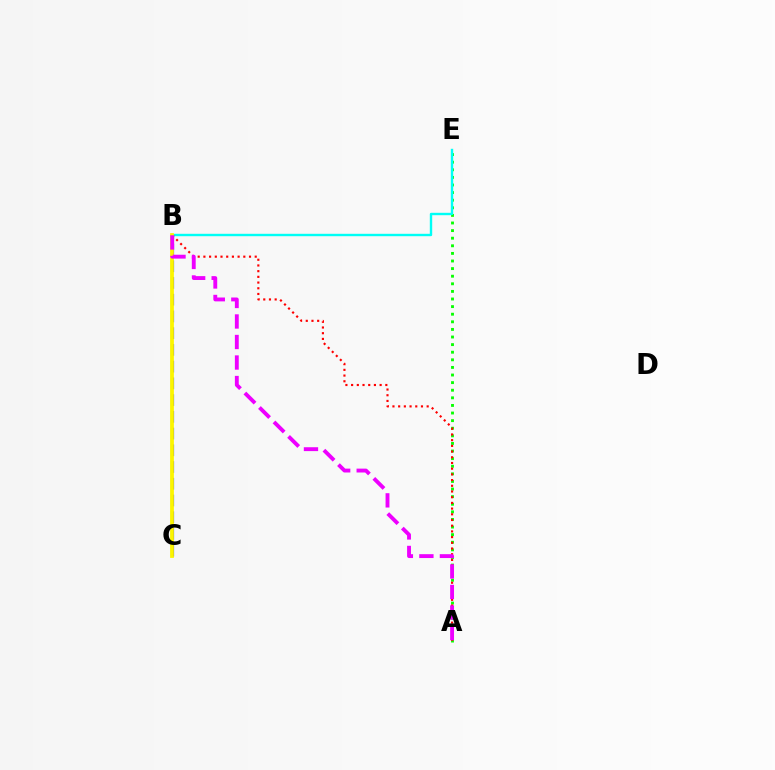{('A', 'E'): [{'color': '#08ff00', 'line_style': 'dotted', 'thickness': 2.07}], ('B', 'E'): [{'color': '#00fff6', 'line_style': 'solid', 'thickness': 1.73}], ('B', 'C'): [{'color': '#0010ff', 'line_style': 'dashed', 'thickness': 2.27}, {'color': '#fcf500', 'line_style': 'solid', 'thickness': 2.72}], ('A', 'B'): [{'color': '#ff0000', 'line_style': 'dotted', 'thickness': 1.55}, {'color': '#ee00ff', 'line_style': 'dashed', 'thickness': 2.79}]}